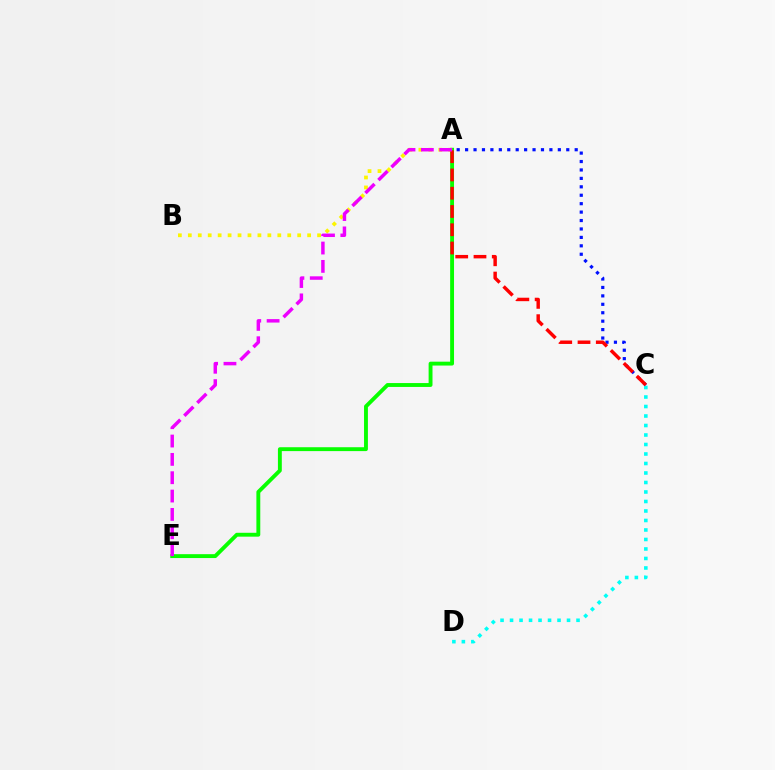{('C', 'D'): [{'color': '#00fff6', 'line_style': 'dotted', 'thickness': 2.58}], ('A', 'E'): [{'color': '#08ff00', 'line_style': 'solid', 'thickness': 2.79}, {'color': '#ee00ff', 'line_style': 'dashed', 'thickness': 2.49}], ('A', 'B'): [{'color': '#fcf500', 'line_style': 'dotted', 'thickness': 2.7}], ('A', 'C'): [{'color': '#0010ff', 'line_style': 'dotted', 'thickness': 2.29}, {'color': '#ff0000', 'line_style': 'dashed', 'thickness': 2.48}]}